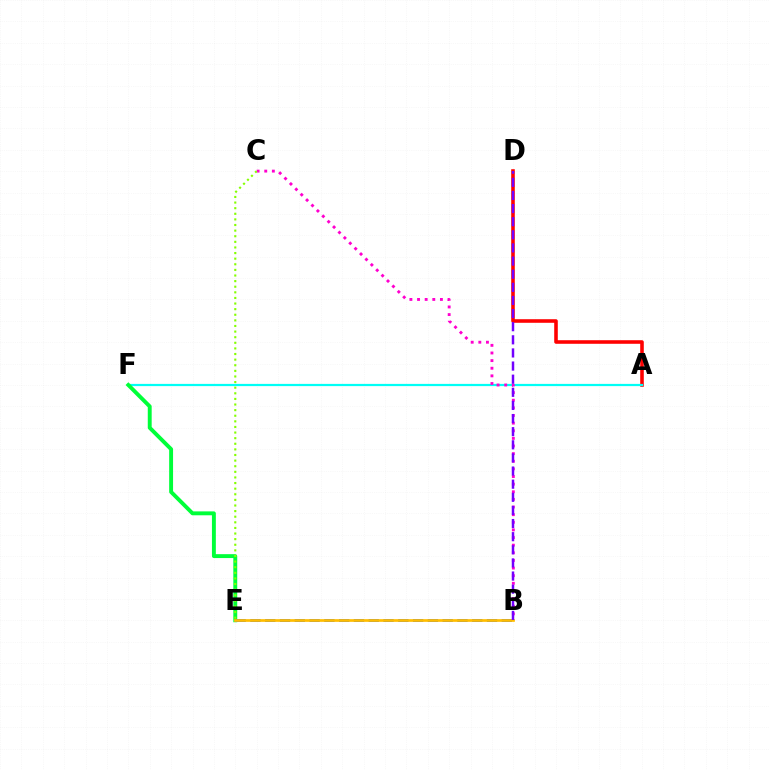{('A', 'D'): [{'color': '#ff0000', 'line_style': 'solid', 'thickness': 2.57}], ('A', 'F'): [{'color': '#00fff6', 'line_style': 'solid', 'thickness': 1.59}], ('E', 'F'): [{'color': '#00ff39', 'line_style': 'solid', 'thickness': 2.81}], ('B', 'C'): [{'color': '#ff00cf', 'line_style': 'dotted', 'thickness': 2.07}], ('B', 'E'): [{'color': '#004bff', 'line_style': 'dashed', 'thickness': 2.01}, {'color': '#ffbd00', 'line_style': 'solid', 'thickness': 1.94}], ('B', 'D'): [{'color': '#7200ff', 'line_style': 'dashed', 'thickness': 1.78}], ('C', 'E'): [{'color': '#84ff00', 'line_style': 'dotted', 'thickness': 1.52}]}